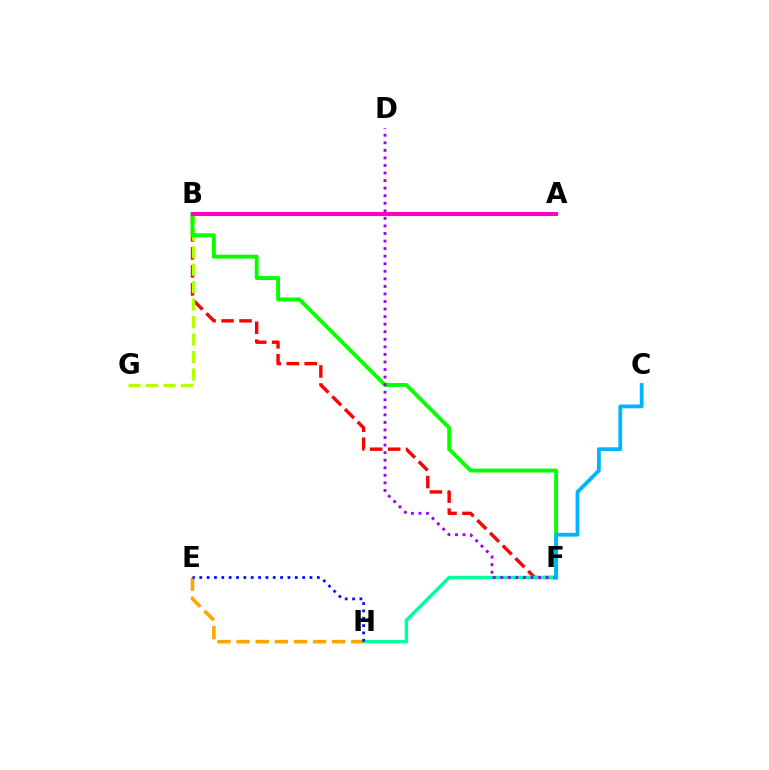{('B', 'F'): [{'color': '#ff0000', 'line_style': 'dashed', 'thickness': 2.44}, {'color': '#08ff00', 'line_style': 'solid', 'thickness': 2.8}], ('B', 'G'): [{'color': '#b3ff00', 'line_style': 'dashed', 'thickness': 2.37}], ('F', 'H'): [{'color': '#00ff9d', 'line_style': 'solid', 'thickness': 2.49}], ('E', 'H'): [{'color': '#ffa500', 'line_style': 'dashed', 'thickness': 2.6}, {'color': '#0010ff', 'line_style': 'dotted', 'thickness': 2.0}], ('A', 'B'): [{'color': '#ff00bd', 'line_style': 'solid', 'thickness': 2.93}], ('D', 'F'): [{'color': '#9b00ff', 'line_style': 'dotted', 'thickness': 2.05}], ('C', 'F'): [{'color': '#00b5ff', 'line_style': 'solid', 'thickness': 2.73}]}